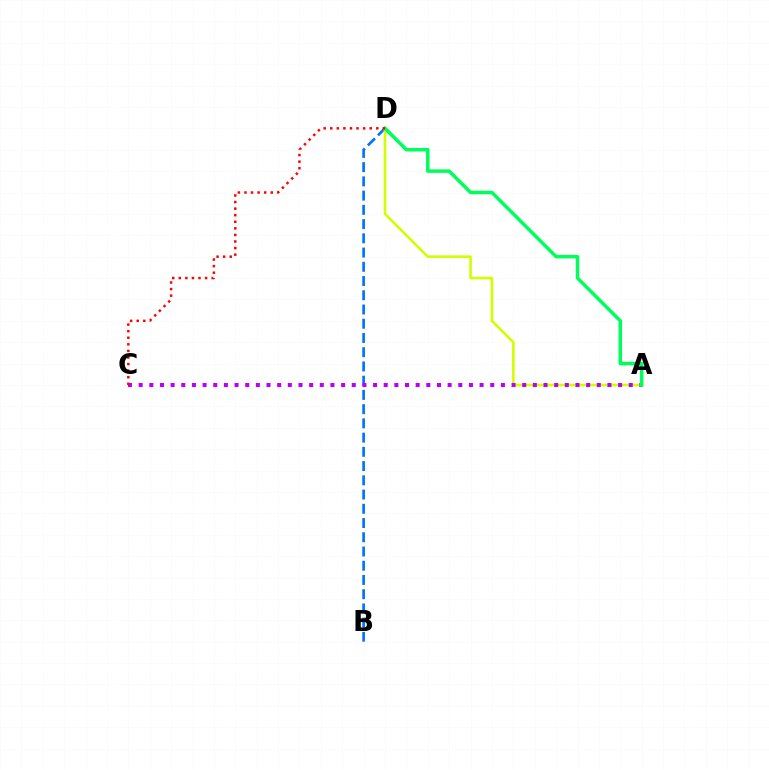{('B', 'D'): [{'color': '#0074ff', 'line_style': 'dashed', 'thickness': 1.93}], ('A', 'D'): [{'color': '#d1ff00', 'line_style': 'solid', 'thickness': 1.88}, {'color': '#00ff5c', 'line_style': 'solid', 'thickness': 2.53}], ('A', 'C'): [{'color': '#b900ff', 'line_style': 'dotted', 'thickness': 2.89}], ('C', 'D'): [{'color': '#ff0000', 'line_style': 'dotted', 'thickness': 1.79}]}